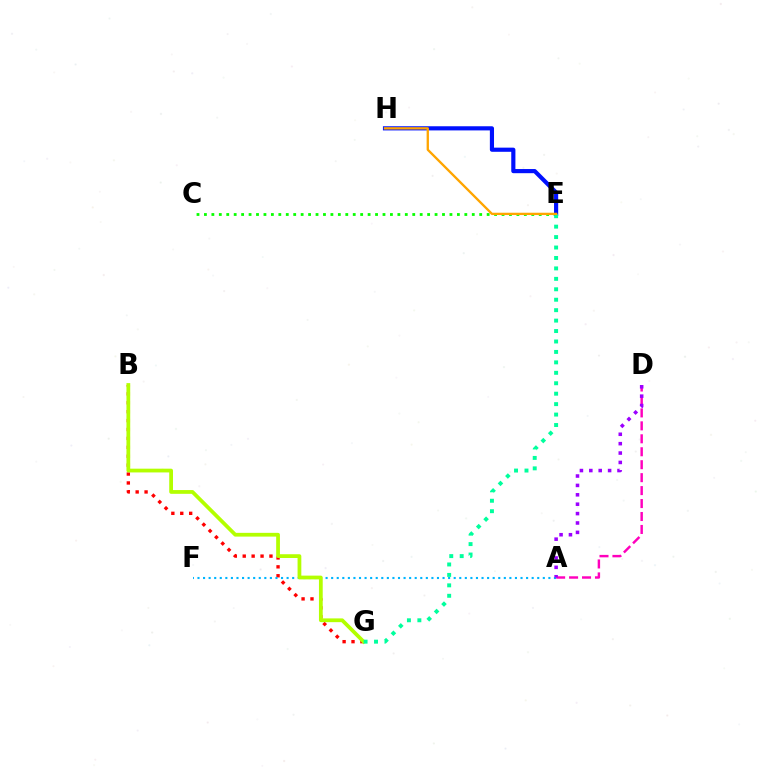{('B', 'G'): [{'color': '#ff0000', 'line_style': 'dotted', 'thickness': 2.42}, {'color': '#b3ff00', 'line_style': 'solid', 'thickness': 2.71}], ('C', 'E'): [{'color': '#08ff00', 'line_style': 'dotted', 'thickness': 2.02}], ('E', 'H'): [{'color': '#0010ff', 'line_style': 'solid', 'thickness': 2.99}, {'color': '#ffa500', 'line_style': 'solid', 'thickness': 1.67}], ('A', 'D'): [{'color': '#ff00bd', 'line_style': 'dashed', 'thickness': 1.76}, {'color': '#9b00ff', 'line_style': 'dotted', 'thickness': 2.55}], ('A', 'F'): [{'color': '#00b5ff', 'line_style': 'dotted', 'thickness': 1.51}], ('E', 'G'): [{'color': '#00ff9d', 'line_style': 'dotted', 'thickness': 2.84}]}